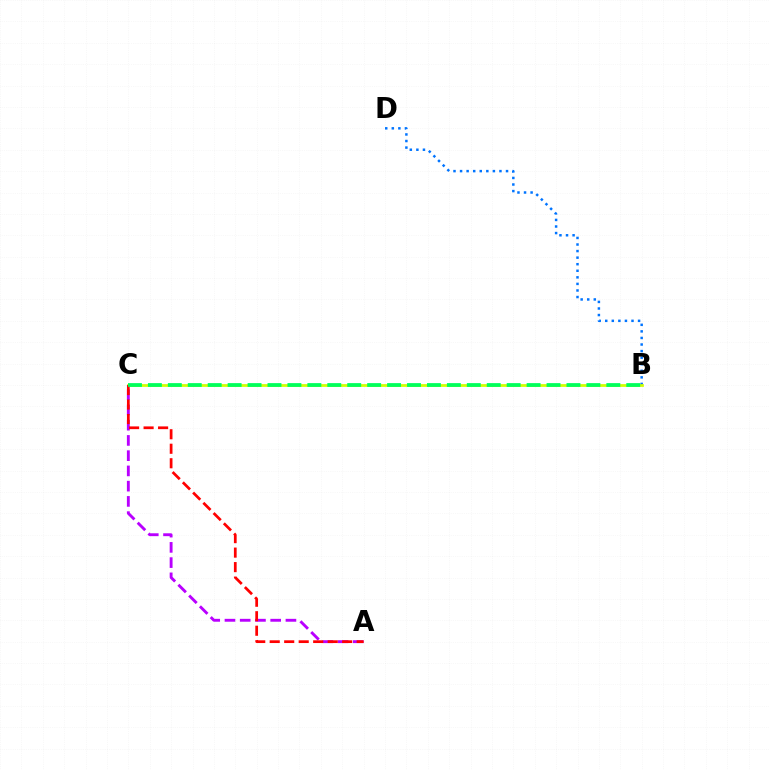{('B', 'D'): [{'color': '#0074ff', 'line_style': 'dotted', 'thickness': 1.78}], ('A', 'C'): [{'color': '#b900ff', 'line_style': 'dashed', 'thickness': 2.07}, {'color': '#ff0000', 'line_style': 'dashed', 'thickness': 1.97}], ('B', 'C'): [{'color': '#d1ff00', 'line_style': 'solid', 'thickness': 1.98}, {'color': '#00ff5c', 'line_style': 'dashed', 'thickness': 2.71}]}